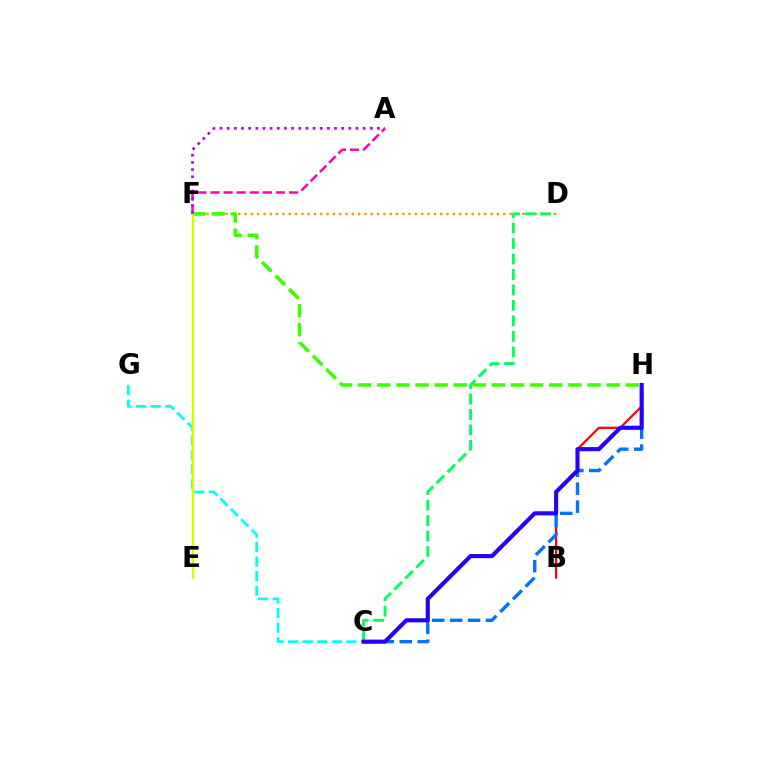{('B', 'H'): [{'color': '#ff0000', 'line_style': 'solid', 'thickness': 1.61}], ('C', 'H'): [{'color': '#0074ff', 'line_style': 'dashed', 'thickness': 2.44}, {'color': '#2500ff', 'line_style': 'solid', 'thickness': 2.97}], ('C', 'G'): [{'color': '#00fff6', 'line_style': 'dashed', 'thickness': 1.98}], ('D', 'F'): [{'color': '#ff9400', 'line_style': 'dotted', 'thickness': 1.71}], ('F', 'H'): [{'color': '#3dff00', 'line_style': 'dashed', 'thickness': 2.6}], ('C', 'D'): [{'color': '#00ff5c', 'line_style': 'dashed', 'thickness': 2.1}], ('A', 'F'): [{'color': '#ff00ac', 'line_style': 'dashed', 'thickness': 1.78}, {'color': '#b900ff', 'line_style': 'dotted', 'thickness': 1.94}], ('E', 'F'): [{'color': '#d1ff00', 'line_style': 'solid', 'thickness': 1.79}]}